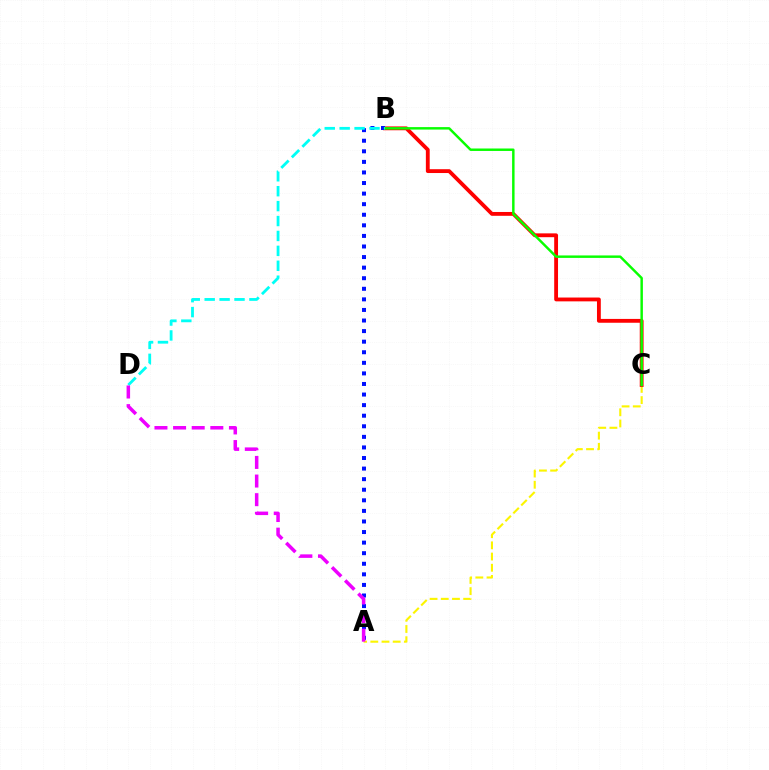{('A', 'C'): [{'color': '#fcf500', 'line_style': 'dashed', 'thickness': 1.52}], ('B', 'C'): [{'color': '#ff0000', 'line_style': 'solid', 'thickness': 2.76}, {'color': '#08ff00', 'line_style': 'solid', 'thickness': 1.77}], ('A', 'B'): [{'color': '#0010ff', 'line_style': 'dotted', 'thickness': 2.87}], ('B', 'D'): [{'color': '#00fff6', 'line_style': 'dashed', 'thickness': 2.03}], ('A', 'D'): [{'color': '#ee00ff', 'line_style': 'dashed', 'thickness': 2.53}]}